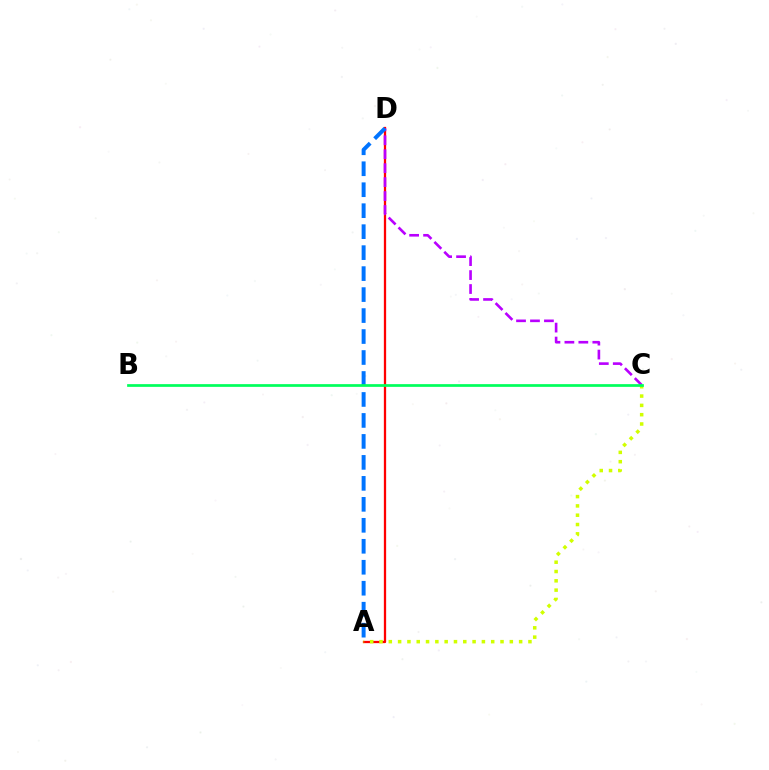{('A', 'D'): [{'color': '#ff0000', 'line_style': 'solid', 'thickness': 1.64}, {'color': '#0074ff', 'line_style': 'dashed', 'thickness': 2.85}], ('A', 'C'): [{'color': '#d1ff00', 'line_style': 'dotted', 'thickness': 2.53}], ('C', 'D'): [{'color': '#b900ff', 'line_style': 'dashed', 'thickness': 1.9}], ('B', 'C'): [{'color': '#00ff5c', 'line_style': 'solid', 'thickness': 1.95}]}